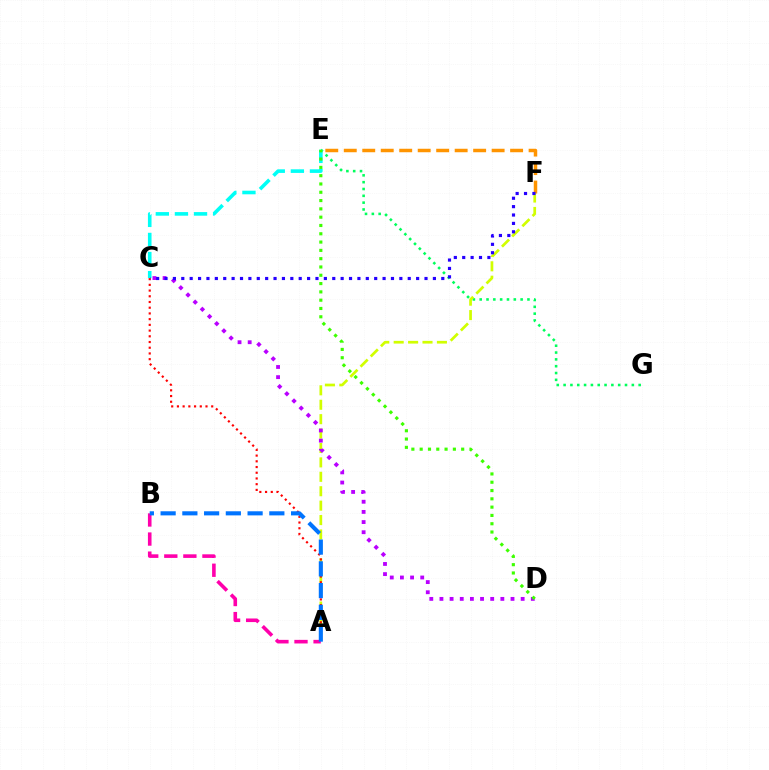{('E', 'G'): [{'color': '#00ff5c', 'line_style': 'dotted', 'thickness': 1.85}], ('A', 'F'): [{'color': '#d1ff00', 'line_style': 'dashed', 'thickness': 1.96}], ('C', 'D'): [{'color': '#b900ff', 'line_style': 'dotted', 'thickness': 2.76}], ('E', 'F'): [{'color': '#ff9400', 'line_style': 'dashed', 'thickness': 2.51}], ('A', 'C'): [{'color': '#ff0000', 'line_style': 'dotted', 'thickness': 1.55}], ('A', 'B'): [{'color': '#ff00ac', 'line_style': 'dashed', 'thickness': 2.59}, {'color': '#0074ff', 'line_style': 'dashed', 'thickness': 2.95}], ('C', 'E'): [{'color': '#00fff6', 'line_style': 'dashed', 'thickness': 2.59}], ('D', 'E'): [{'color': '#3dff00', 'line_style': 'dotted', 'thickness': 2.26}], ('C', 'F'): [{'color': '#2500ff', 'line_style': 'dotted', 'thickness': 2.28}]}